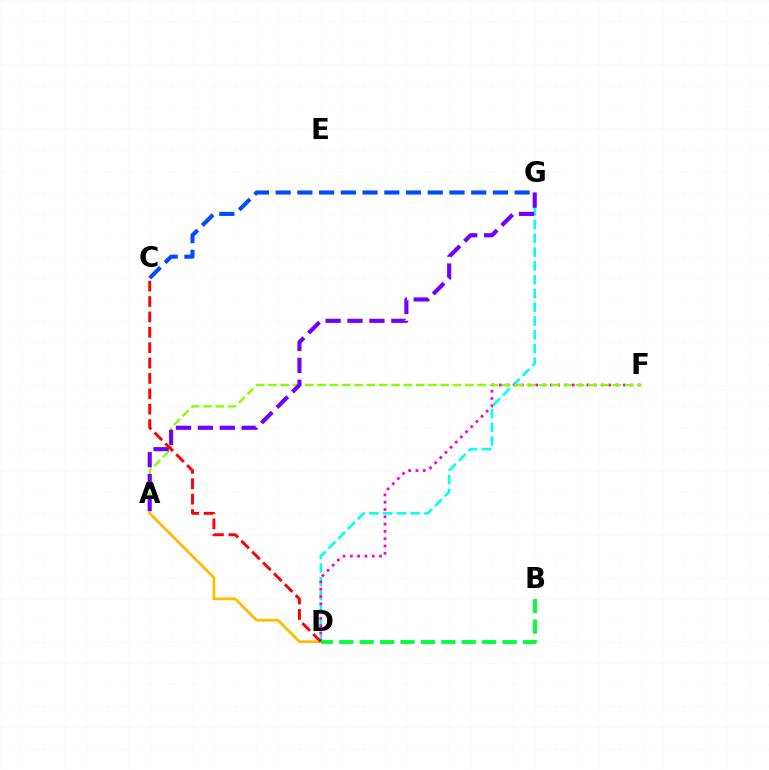{('D', 'G'): [{'color': '#00fff6', 'line_style': 'dashed', 'thickness': 1.87}], ('D', 'F'): [{'color': '#ff00cf', 'line_style': 'dotted', 'thickness': 1.98}], ('A', 'F'): [{'color': '#84ff00', 'line_style': 'dashed', 'thickness': 1.67}], ('C', 'G'): [{'color': '#004bff', 'line_style': 'dashed', 'thickness': 2.95}], ('A', 'G'): [{'color': '#7200ff', 'line_style': 'dashed', 'thickness': 2.97}], ('A', 'D'): [{'color': '#ffbd00', 'line_style': 'solid', 'thickness': 1.97}], ('B', 'D'): [{'color': '#00ff39', 'line_style': 'dashed', 'thickness': 2.77}], ('C', 'D'): [{'color': '#ff0000', 'line_style': 'dashed', 'thickness': 2.09}]}